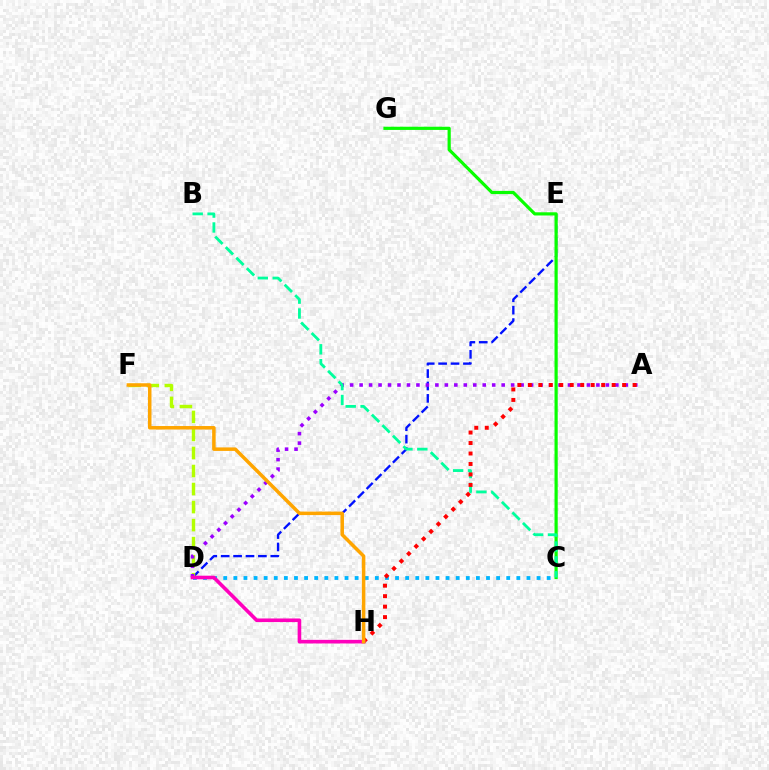{('D', 'E'): [{'color': '#0010ff', 'line_style': 'dashed', 'thickness': 1.68}], ('D', 'F'): [{'color': '#b3ff00', 'line_style': 'dashed', 'thickness': 2.45}], ('A', 'D'): [{'color': '#9b00ff', 'line_style': 'dotted', 'thickness': 2.57}], ('C', 'G'): [{'color': '#08ff00', 'line_style': 'solid', 'thickness': 2.3}], ('B', 'C'): [{'color': '#00ff9d', 'line_style': 'dashed', 'thickness': 2.02}], ('C', 'D'): [{'color': '#00b5ff', 'line_style': 'dotted', 'thickness': 2.75}], ('A', 'H'): [{'color': '#ff0000', 'line_style': 'dotted', 'thickness': 2.85}], ('D', 'H'): [{'color': '#ff00bd', 'line_style': 'solid', 'thickness': 2.6}], ('F', 'H'): [{'color': '#ffa500', 'line_style': 'solid', 'thickness': 2.52}]}